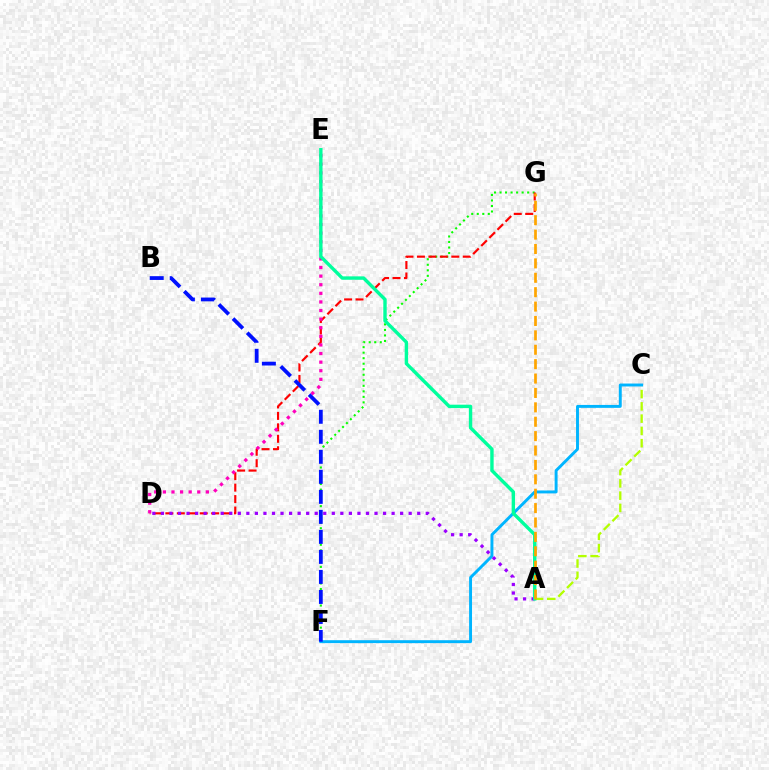{('A', 'C'): [{'color': '#b3ff00', 'line_style': 'dashed', 'thickness': 1.67}], ('F', 'G'): [{'color': '#08ff00', 'line_style': 'dotted', 'thickness': 1.5}], ('D', 'G'): [{'color': '#ff0000', 'line_style': 'dashed', 'thickness': 1.56}], ('C', 'F'): [{'color': '#00b5ff', 'line_style': 'solid', 'thickness': 2.11}], ('D', 'E'): [{'color': '#ff00bd', 'line_style': 'dotted', 'thickness': 2.34}], ('A', 'D'): [{'color': '#9b00ff', 'line_style': 'dotted', 'thickness': 2.32}], ('B', 'F'): [{'color': '#0010ff', 'line_style': 'dashed', 'thickness': 2.72}], ('A', 'E'): [{'color': '#00ff9d', 'line_style': 'solid', 'thickness': 2.45}], ('A', 'G'): [{'color': '#ffa500', 'line_style': 'dashed', 'thickness': 1.96}]}